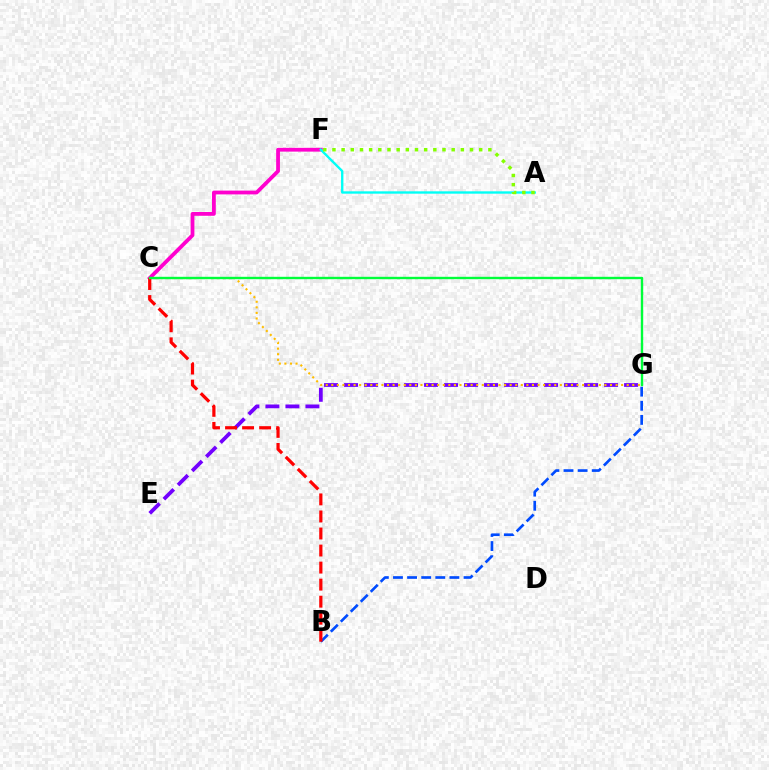{('C', 'F'): [{'color': '#ff00cf', 'line_style': 'solid', 'thickness': 2.73}], ('A', 'F'): [{'color': '#00fff6', 'line_style': 'solid', 'thickness': 1.7}, {'color': '#84ff00', 'line_style': 'dotted', 'thickness': 2.49}], ('E', 'G'): [{'color': '#7200ff', 'line_style': 'dashed', 'thickness': 2.72}], ('B', 'G'): [{'color': '#004bff', 'line_style': 'dashed', 'thickness': 1.92}], ('C', 'G'): [{'color': '#ffbd00', 'line_style': 'dotted', 'thickness': 1.51}, {'color': '#00ff39', 'line_style': 'solid', 'thickness': 1.71}], ('B', 'C'): [{'color': '#ff0000', 'line_style': 'dashed', 'thickness': 2.32}]}